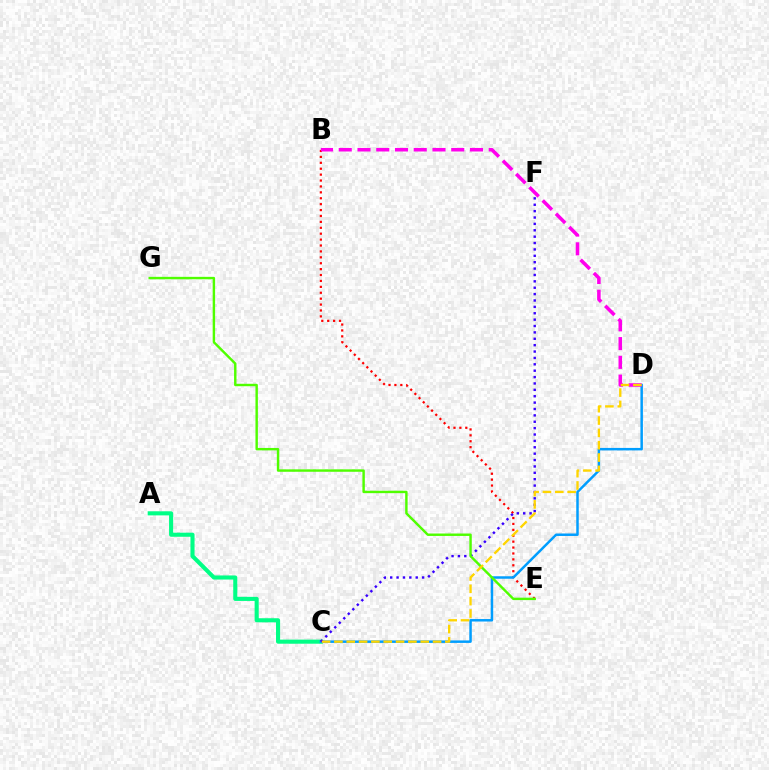{('A', 'C'): [{'color': '#00ff86', 'line_style': 'solid', 'thickness': 2.94}], ('B', 'E'): [{'color': '#ff0000', 'line_style': 'dotted', 'thickness': 1.6}], ('C', 'D'): [{'color': '#009eff', 'line_style': 'solid', 'thickness': 1.79}, {'color': '#ffd500', 'line_style': 'dashed', 'thickness': 1.68}], ('C', 'F'): [{'color': '#3700ff', 'line_style': 'dotted', 'thickness': 1.73}], ('B', 'D'): [{'color': '#ff00ed', 'line_style': 'dashed', 'thickness': 2.55}], ('E', 'G'): [{'color': '#4fff00', 'line_style': 'solid', 'thickness': 1.75}]}